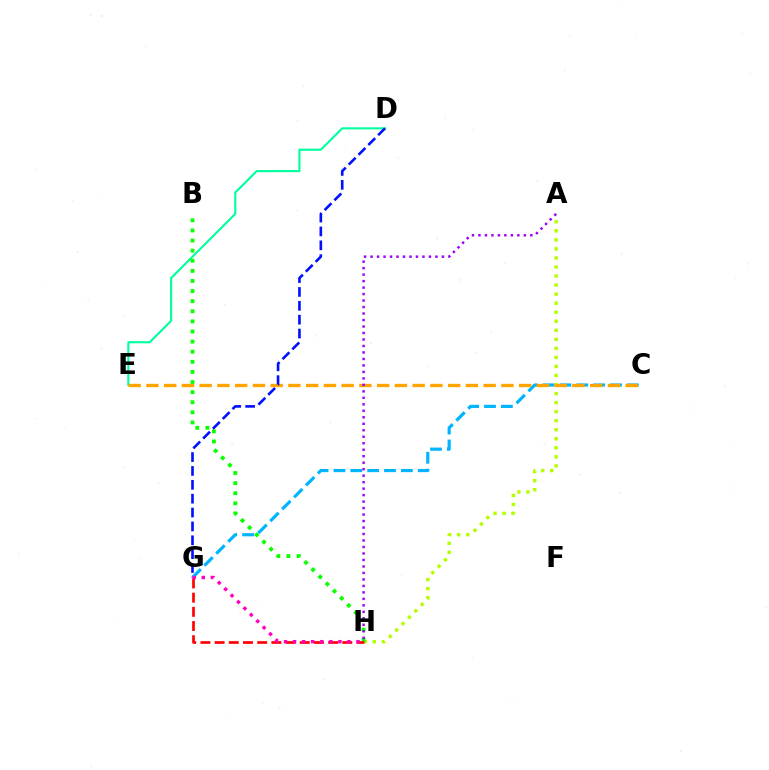{('D', 'E'): [{'color': '#00ff9d', 'line_style': 'solid', 'thickness': 1.52}], ('C', 'G'): [{'color': '#00b5ff', 'line_style': 'dashed', 'thickness': 2.29}], ('A', 'H'): [{'color': '#b3ff00', 'line_style': 'dotted', 'thickness': 2.46}, {'color': '#9b00ff', 'line_style': 'dotted', 'thickness': 1.76}], ('C', 'E'): [{'color': '#ffa500', 'line_style': 'dashed', 'thickness': 2.41}], ('B', 'H'): [{'color': '#08ff00', 'line_style': 'dotted', 'thickness': 2.75}], ('D', 'G'): [{'color': '#0010ff', 'line_style': 'dashed', 'thickness': 1.88}], ('G', 'H'): [{'color': '#ff0000', 'line_style': 'dashed', 'thickness': 1.93}, {'color': '#ff00bd', 'line_style': 'dotted', 'thickness': 2.46}]}